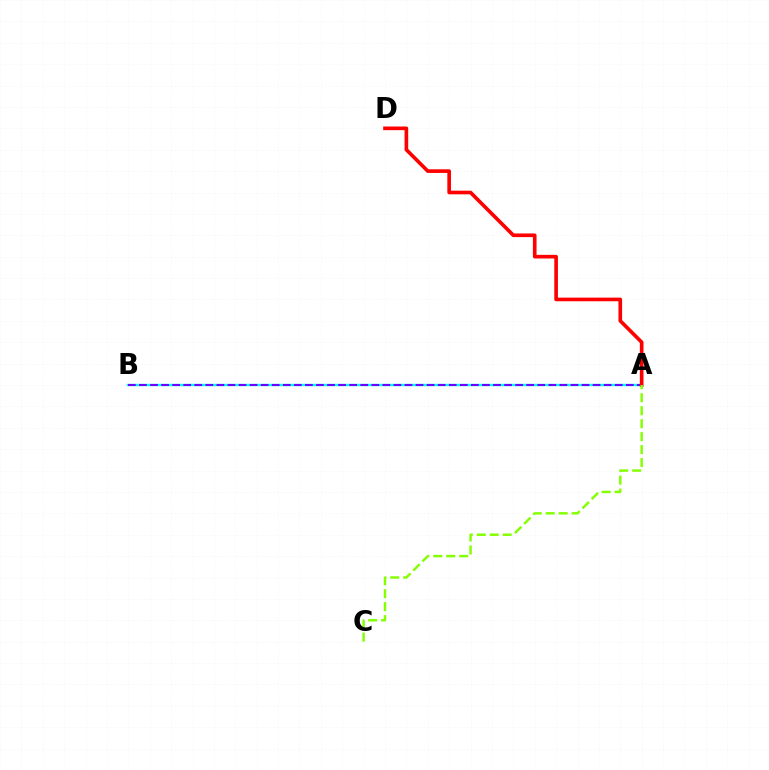{('A', 'B'): [{'color': '#00fff6', 'line_style': 'solid', 'thickness': 1.69}, {'color': '#7200ff', 'line_style': 'dashed', 'thickness': 1.5}], ('A', 'D'): [{'color': '#ff0000', 'line_style': 'solid', 'thickness': 2.62}], ('A', 'C'): [{'color': '#84ff00', 'line_style': 'dashed', 'thickness': 1.76}]}